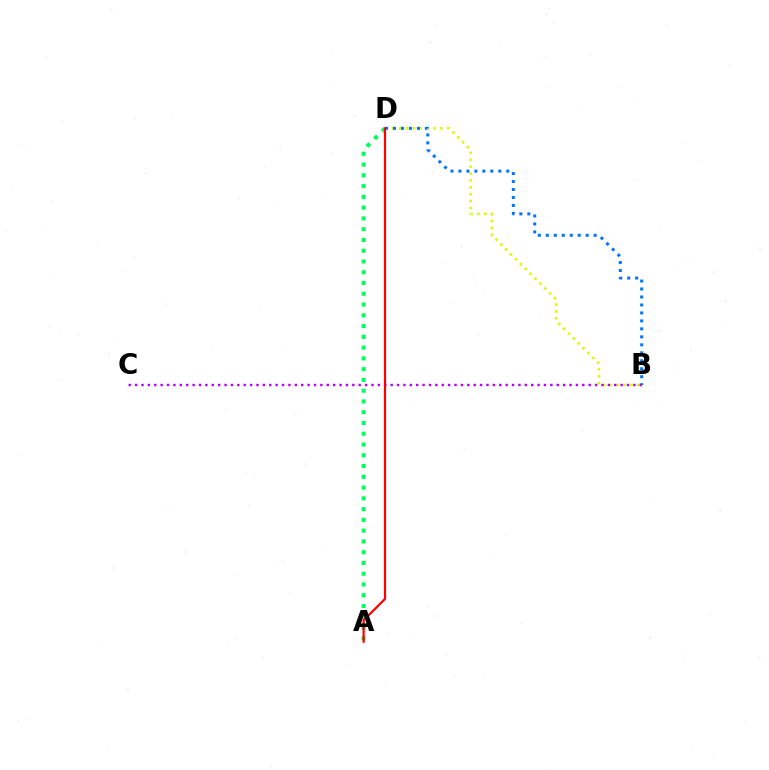{('A', 'D'): [{'color': '#00ff5c', 'line_style': 'dotted', 'thickness': 2.93}, {'color': '#ff0000', 'line_style': 'solid', 'thickness': 1.59}], ('B', 'D'): [{'color': '#d1ff00', 'line_style': 'dotted', 'thickness': 1.87}, {'color': '#0074ff', 'line_style': 'dotted', 'thickness': 2.17}], ('B', 'C'): [{'color': '#b900ff', 'line_style': 'dotted', 'thickness': 1.74}]}